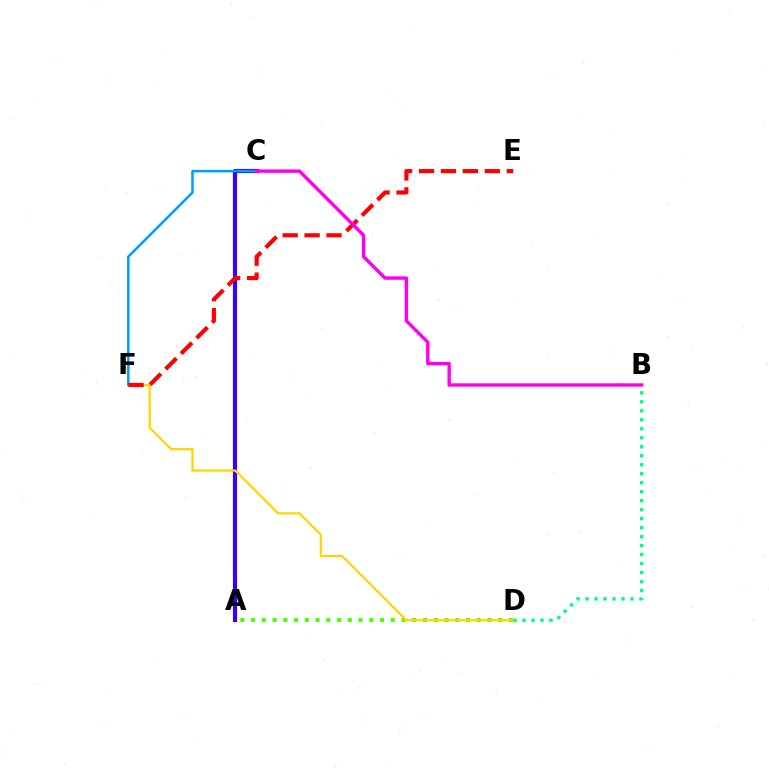{('A', 'D'): [{'color': '#4fff00', 'line_style': 'dotted', 'thickness': 2.92}], ('A', 'C'): [{'color': '#3700ff', 'line_style': 'solid', 'thickness': 3.0}], ('D', 'F'): [{'color': '#ffd500', 'line_style': 'solid', 'thickness': 1.62}], ('C', 'F'): [{'color': '#009eff', 'line_style': 'solid', 'thickness': 1.83}], ('B', 'D'): [{'color': '#00ff86', 'line_style': 'dotted', 'thickness': 2.44}], ('E', 'F'): [{'color': '#ff0000', 'line_style': 'dashed', 'thickness': 2.98}], ('B', 'C'): [{'color': '#ff00ed', 'line_style': 'solid', 'thickness': 2.45}]}